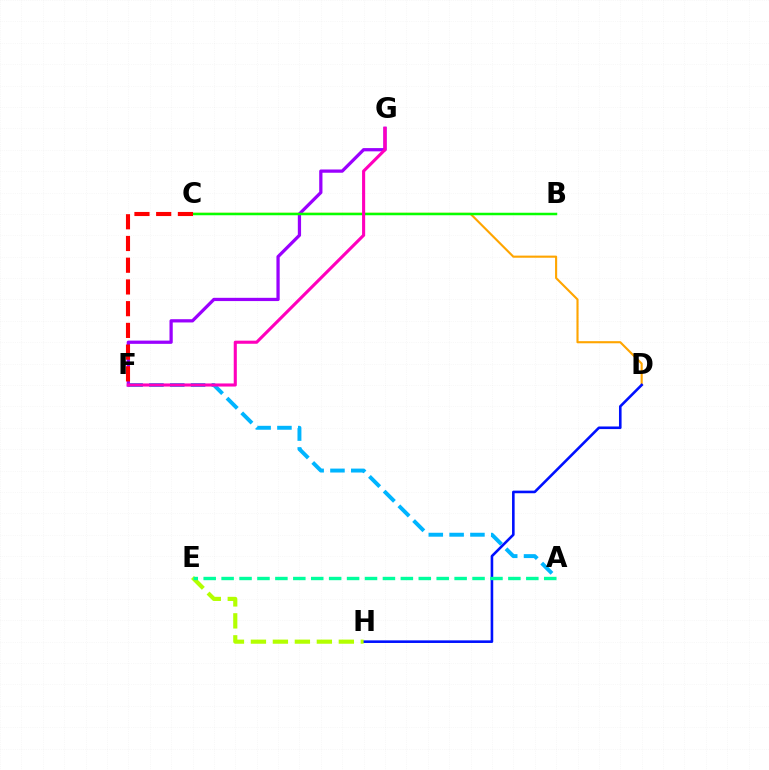{('C', 'D'): [{'color': '#ffa500', 'line_style': 'solid', 'thickness': 1.53}], ('A', 'F'): [{'color': '#00b5ff', 'line_style': 'dashed', 'thickness': 2.83}], ('D', 'H'): [{'color': '#0010ff', 'line_style': 'solid', 'thickness': 1.87}], ('F', 'G'): [{'color': '#9b00ff', 'line_style': 'solid', 'thickness': 2.34}, {'color': '#ff00bd', 'line_style': 'solid', 'thickness': 2.23}], ('E', 'H'): [{'color': '#b3ff00', 'line_style': 'dashed', 'thickness': 2.99}], ('B', 'C'): [{'color': '#08ff00', 'line_style': 'solid', 'thickness': 1.8}], ('A', 'E'): [{'color': '#00ff9d', 'line_style': 'dashed', 'thickness': 2.43}], ('C', 'F'): [{'color': '#ff0000', 'line_style': 'dashed', 'thickness': 2.95}]}